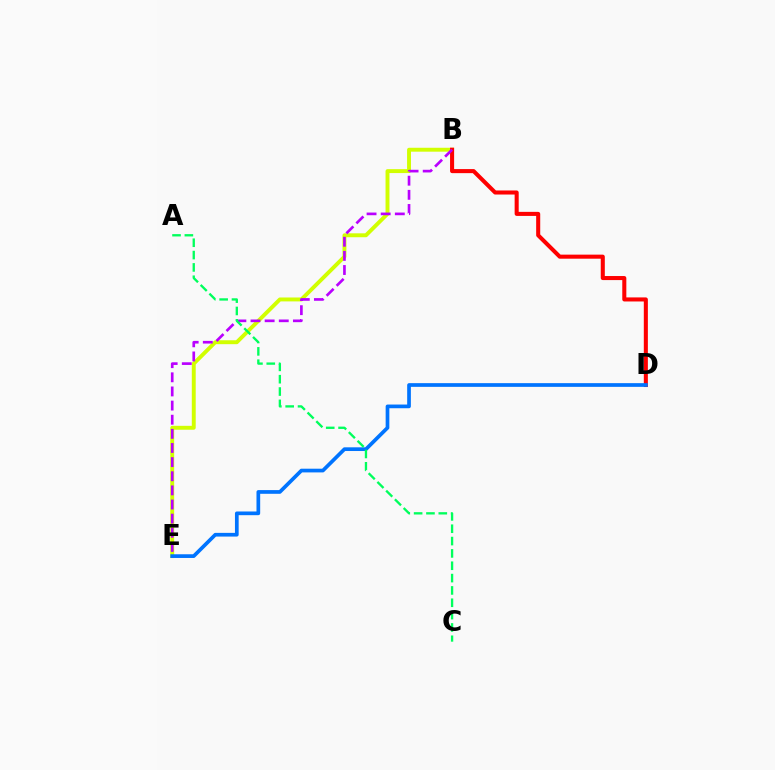{('B', 'E'): [{'color': '#d1ff00', 'line_style': 'solid', 'thickness': 2.82}, {'color': '#b900ff', 'line_style': 'dashed', 'thickness': 1.92}], ('B', 'D'): [{'color': '#ff0000', 'line_style': 'solid', 'thickness': 2.92}], ('D', 'E'): [{'color': '#0074ff', 'line_style': 'solid', 'thickness': 2.66}], ('A', 'C'): [{'color': '#00ff5c', 'line_style': 'dashed', 'thickness': 1.68}]}